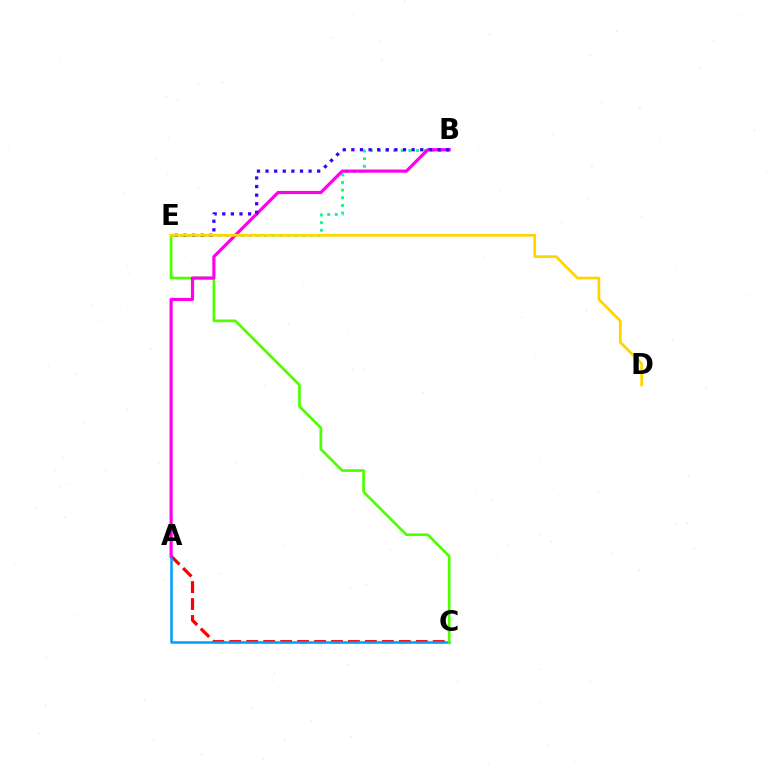{('A', 'C'): [{'color': '#ff0000', 'line_style': 'dashed', 'thickness': 2.3}, {'color': '#009eff', 'line_style': 'solid', 'thickness': 1.81}], ('B', 'E'): [{'color': '#00ff86', 'line_style': 'dotted', 'thickness': 2.08}, {'color': '#3700ff', 'line_style': 'dotted', 'thickness': 2.34}], ('C', 'E'): [{'color': '#4fff00', 'line_style': 'solid', 'thickness': 1.94}], ('A', 'B'): [{'color': '#ff00ed', 'line_style': 'solid', 'thickness': 2.28}], ('D', 'E'): [{'color': '#ffd500', 'line_style': 'solid', 'thickness': 1.97}]}